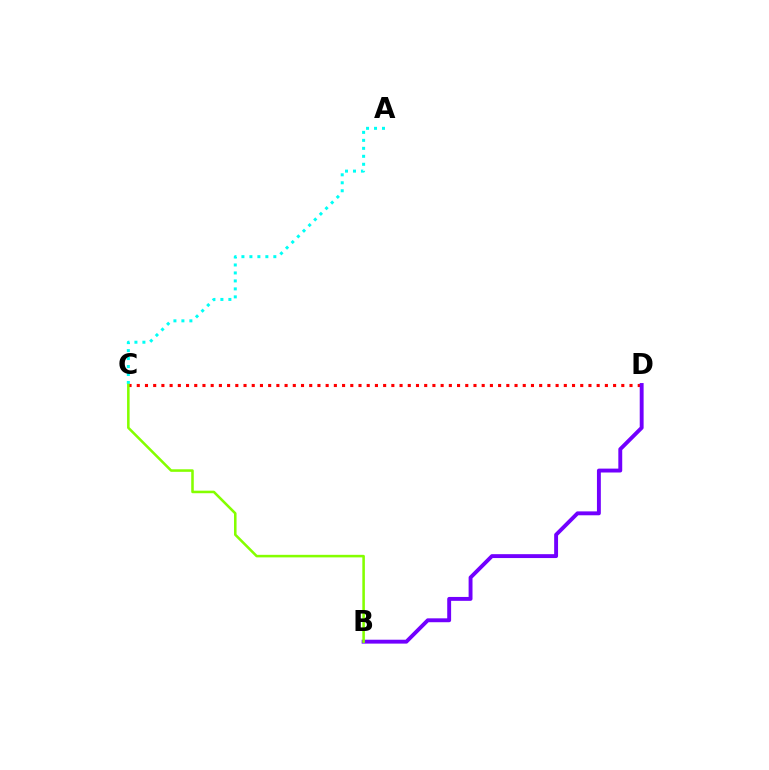{('C', 'D'): [{'color': '#ff0000', 'line_style': 'dotted', 'thickness': 2.23}], ('A', 'C'): [{'color': '#00fff6', 'line_style': 'dotted', 'thickness': 2.17}], ('B', 'D'): [{'color': '#7200ff', 'line_style': 'solid', 'thickness': 2.8}], ('B', 'C'): [{'color': '#84ff00', 'line_style': 'solid', 'thickness': 1.84}]}